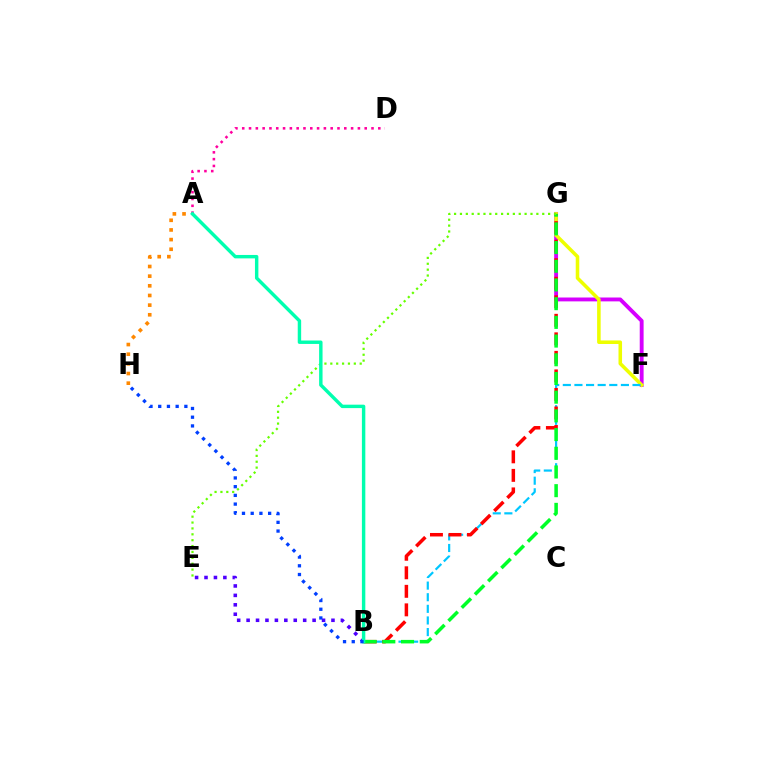{('F', 'G'): [{'color': '#d600ff', 'line_style': 'solid', 'thickness': 2.79}, {'color': '#eeff00', 'line_style': 'solid', 'thickness': 2.56}], ('A', 'H'): [{'color': '#ff8800', 'line_style': 'dotted', 'thickness': 2.62}], ('B', 'F'): [{'color': '#00c7ff', 'line_style': 'dashed', 'thickness': 1.58}], ('B', 'G'): [{'color': '#ff0000', 'line_style': 'dashed', 'thickness': 2.52}, {'color': '#00ff27', 'line_style': 'dashed', 'thickness': 2.54}], ('B', 'E'): [{'color': '#4f00ff', 'line_style': 'dotted', 'thickness': 2.56}], ('A', 'D'): [{'color': '#ff00a0', 'line_style': 'dotted', 'thickness': 1.85}], ('E', 'G'): [{'color': '#66ff00', 'line_style': 'dotted', 'thickness': 1.6}], ('A', 'B'): [{'color': '#00ffaf', 'line_style': 'solid', 'thickness': 2.46}], ('B', 'H'): [{'color': '#003fff', 'line_style': 'dotted', 'thickness': 2.37}]}